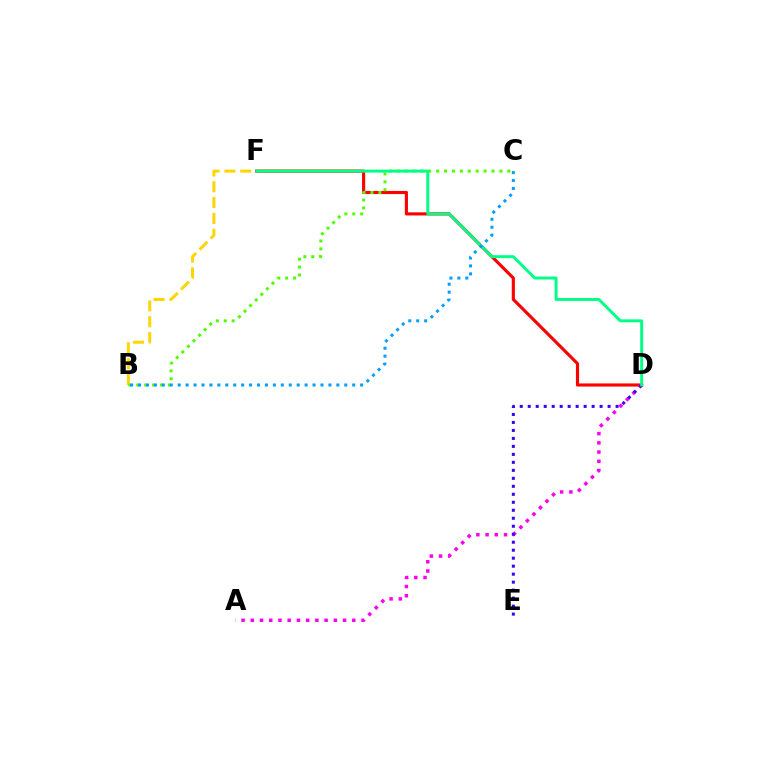{('D', 'F'): [{'color': '#ff0000', 'line_style': 'solid', 'thickness': 2.25}, {'color': '#00ff86', 'line_style': 'solid', 'thickness': 2.12}], ('B', 'F'): [{'color': '#ffd500', 'line_style': 'dashed', 'thickness': 2.15}], ('A', 'D'): [{'color': '#ff00ed', 'line_style': 'dotted', 'thickness': 2.51}], ('D', 'E'): [{'color': '#3700ff', 'line_style': 'dotted', 'thickness': 2.17}], ('B', 'C'): [{'color': '#4fff00', 'line_style': 'dotted', 'thickness': 2.15}, {'color': '#009eff', 'line_style': 'dotted', 'thickness': 2.16}]}